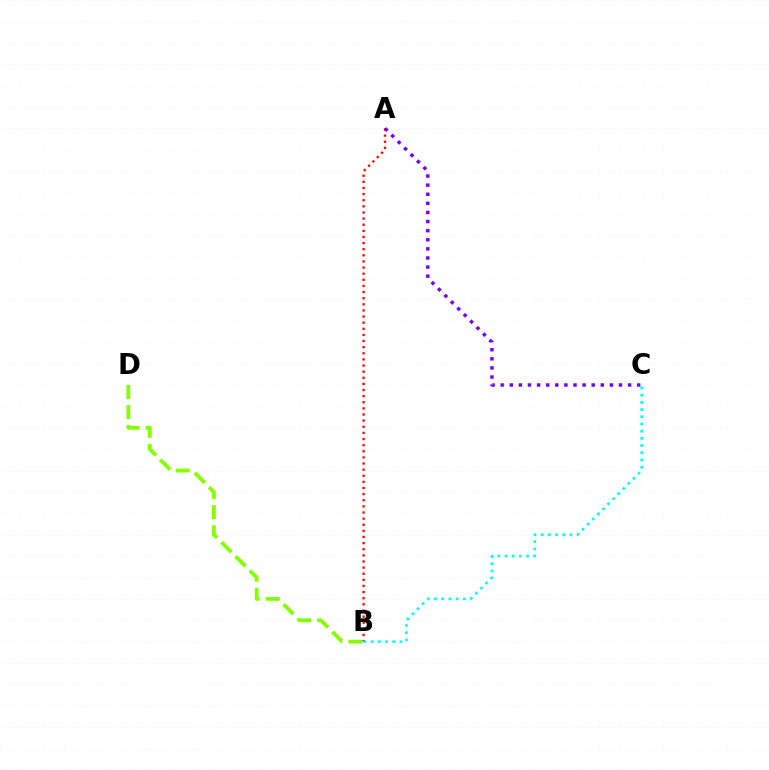{('B', 'D'): [{'color': '#84ff00', 'line_style': 'dashed', 'thickness': 2.73}], ('A', 'B'): [{'color': '#ff0000', 'line_style': 'dotted', 'thickness': 1.66}], ('A', 'C'): [{'color': '#7200ff', 'line_style': 'dotted', 'thickness': 2.47}], ('B', 'C'): [{'color': '#00fff6', 'line_style': 'dotted', 'thickness': 1.96}]}